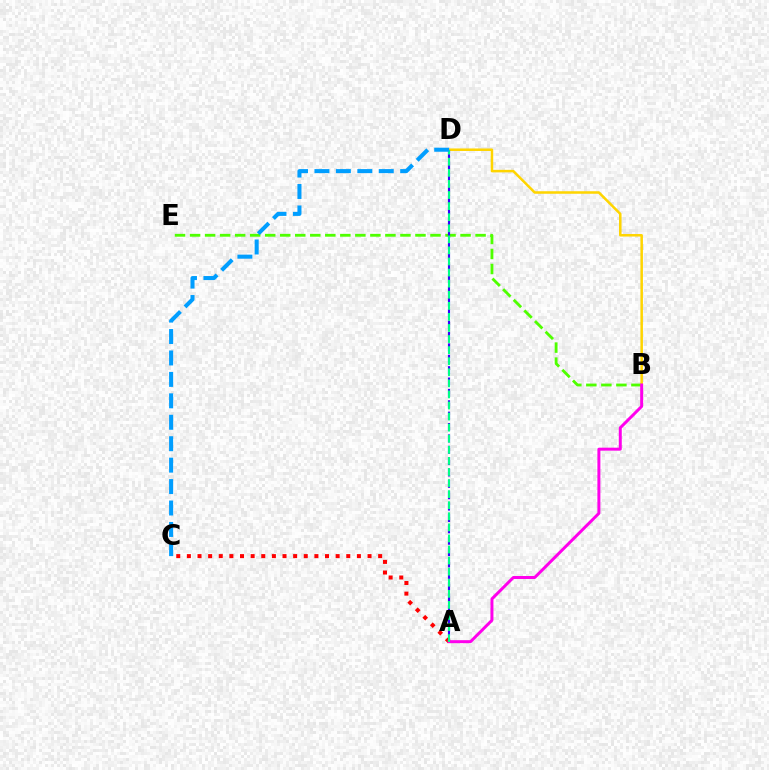{('B', 'E'): [{'color': '#4fff00', 'line_style': 'dashed', 'thickness': 2.04}], ('B', 'D'): [{'color': '#ffd500', 'line_style': 'solid', 'thickness': 1.82}], ('A', 'C'): [{'color': '#ff0000', 'line_style': 'dotted', 'thickness': 2.89}], ('A', 'D'): [{'color': '#3700ff', 'line_style': 'dashed', 'thickness': 1.55}, {'color': '#00ff86', 'line_style': 'dashed', 'thickness': 1.5}], ('A', 'B'): [{'color': '#ff00ed', 'line_style': 'solid', 'thickness': 2.15}], ('C', 'D'): [{'color': '#009eff', 'line_style': 'dashed', 'thickness': 2.91}]}